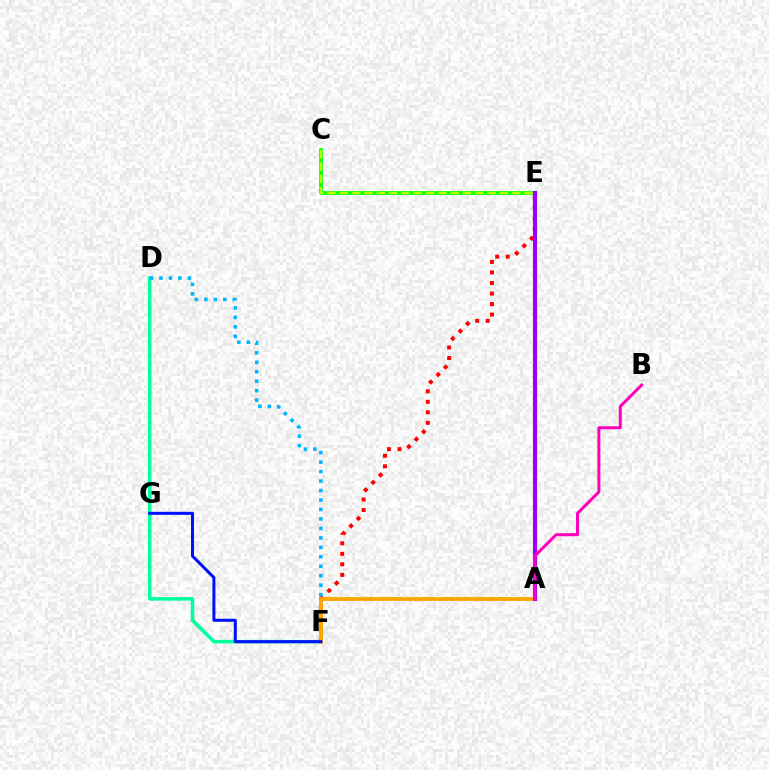{('C', 'E'): [{'color': '#08ff00', 'line_style': 'solid', 'thickness': 2.67}, {'color': '#b3ff00', 'line_style': 'dashed', 'thickness': 1.67}], ('D', 'F'): [{'color': '#00ff9d', 'line_style': 'solid', 'thickness': 2.54}, {'color': '#00b5ff', 'line_style': 'dotted', 'thickness': 2.57}], ('E', 'F'): [{'color': '#ff0000', 'line_style': 'dotted', 'thickness': 2.86}], ('A', 'F'): [{'color': '#ffa500', 'line_style': 'solid', 'thickness': 2.77}], ('F', 'G'): [{'color': '#0010ff', 'line_style': 'solid', 'thickness': 2.18}], ('A', 'E'): [{'color': '#9b00ff', 'line_style': 'solid', 'thickness': 2.96}], ('A', 'B'): [{'color': '#ff00bd', 'line_style': 'solid', 'thickness': 2.16}]}